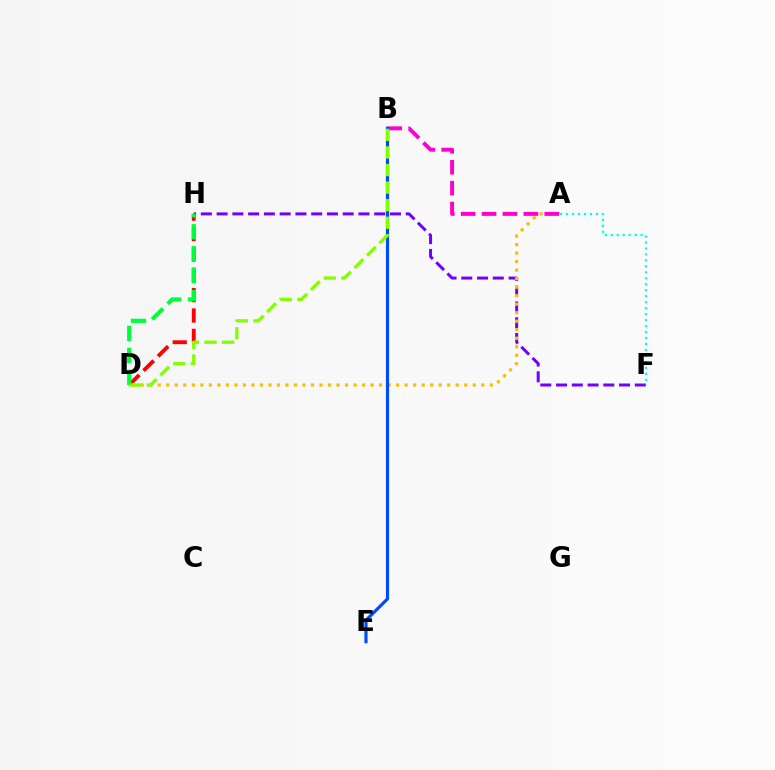{('F', 'H'): [{'color': '#7200ff', 'line_style': 'dashed', 'thickness': 2.14}], ('D', 'H'): [{'color': '#ff0000', 'line_style': 'dashed', 'thickness': 2.77}, {'color': '#00ff39', 'line_style': 'dashed', 'thickness': 2.98}], ('A', 'D'): [{'color': '#ffbd00', 'line_style': 'dotted', 'thickness': 2.31}], ('A', 'B'): [{'color': '#ff00cf', 'line_style': 'dashed', 'thickness': 2.84}], ('B', 'E'): [{'color': '#004bff', 'line_style': 'solid', 'thickness': 2.29}], ('A', 'F'): [{'color': '#00fff6', 'line_style': 'dotted', 'thickness': 1.62}], ('B', 'D'): [{'color': '#84ff00', 'line_style': 'dashed', 'thickness': 2.39}]}